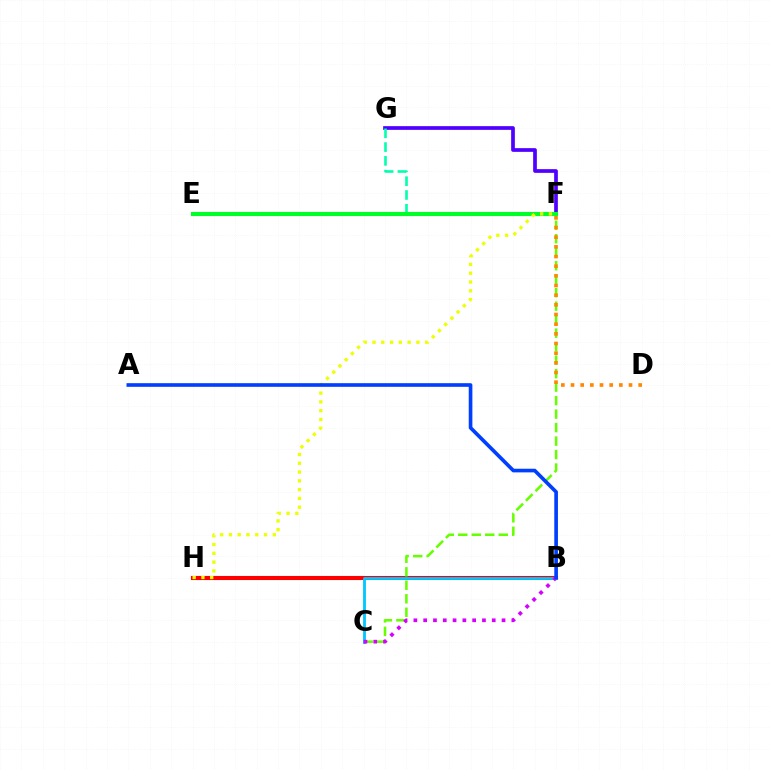{('B', 'H'): [{'color': '#ff0000', 'line_style': 'solid', 'thickness': 2.94}], ('F', 'G'): [{'color': '#4f00ff', 'line_style': 'solid', 'thickness': 2.67}, {'color': '#00ffaf', 'line_style': 'dashed', 'thickness': 1.87}], ('C', 'F'): [{'color': '#66ff00', 'line_style': 'dashed', 'thickness': 1.83}], ('D', 'F'): [{'color': '#ff8800', 'line_style': 'dotted', 'thickness': 2.63}], ('E', 'F'): [{'color': '#ff00a0', 'line_style': 'dashed', 'thickness': 2.55}, {'color': '#00ff27', 'line_style': 'solid', 'thickness': 2.95}], ('B', 'C'): [{'color': '#00c7ff', 'line_style': 'solid', 'thickness': 2.04}, {'color': '#d600ff', 'line_style': 'dotted', 'thickness': 2.66}], ('F', 'H'): [{'color': '#eeff00', 'line_style': 'dotted', 'thickness': 2.39}], ('A', 'B'): [{'color': '#003fff', 'line_style': 'solid', 'thickness': 2.63}]}